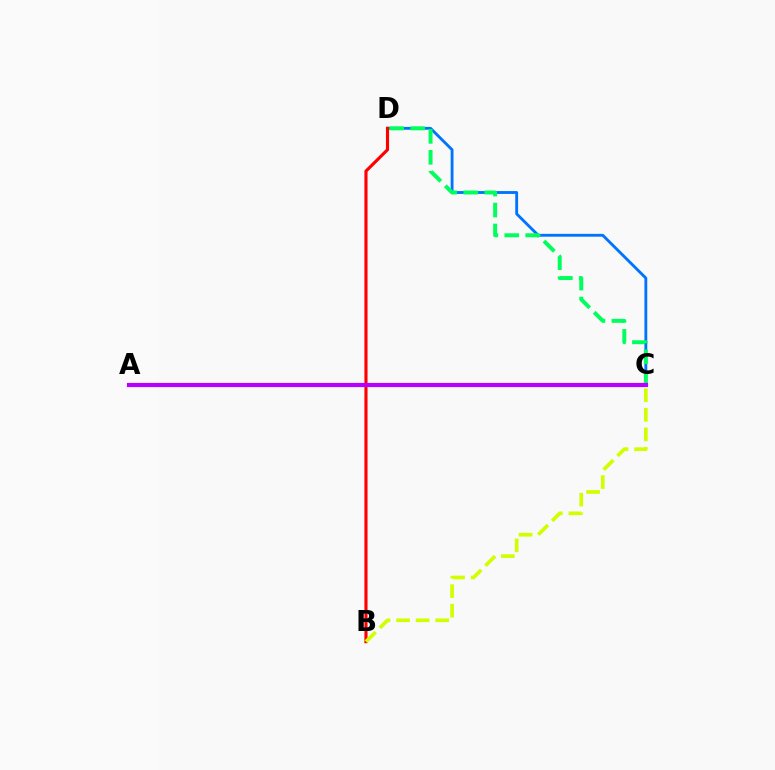{('C', 'D'): [{'color': '#0074ff', 'line_style': 'solid', 'thickness': 2.05}, {'color': '#00ff5c', 'line_style': 'dashed', 'thickness': 2.85}], ('B', 'D'): [{'color': '#ff0000', 'line_style': 'solid', 'thickness': 2.25}], ('B', 'C'): [{'color': '#d1ff00', 'line_style': 'dashed', 'thickness': 2.66}], ('A', 'C'): [{'color': '#b900ff', 'line_style': 'solid', 'thickness': 3.0}]}